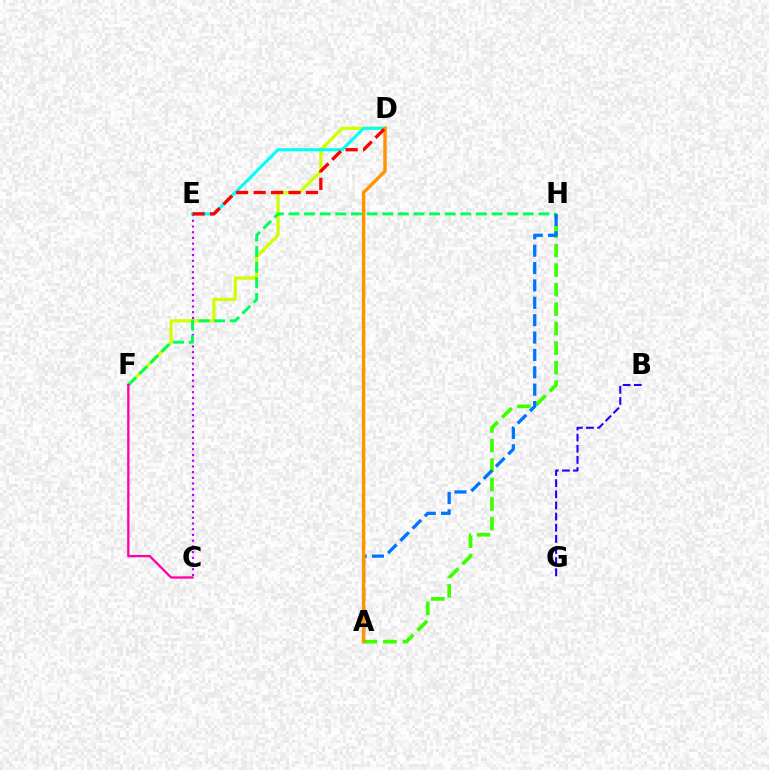{('A', 'H'): [{'color': '#3dff00', 'line_style': 'dashed', 'thickness': 2.65}, {'color': '#0074ff', 'line_style': 'dashed', 'thickness': 2.36}], ('D', 'F'): [{'color': '#d1ff00', 'line_style': 'solid', 'thickness': 2.32}], ('C', 'E'): [{'color': '#b900ff', 'line_style': 'dotted', 'thickness': 1.55}], ('F', 'H'): [{'color': '#00ff5c', 'line_style': 'dashed', 'thickness': 2.12}], ('D', 'E'): [{'color': '#00fff6', 'line_style': 'solid', 'thickness': 2.21}, {'color': '#ff0000', 'line_style': 'dashed', 'thickness': 2.37}], ('C', 'F'): [{'color': '#ff00ac', 'line_style': 'solid', 'thickness': 1.68}], ('B', 'G'): [{'color': '#2500ff', 'line_style': 'dashed', 'thickness': 1.51}], ('A', 'D'): [{'color': '#ff9400', 'line_style': 'solid', 'thickness': 2.46}]}